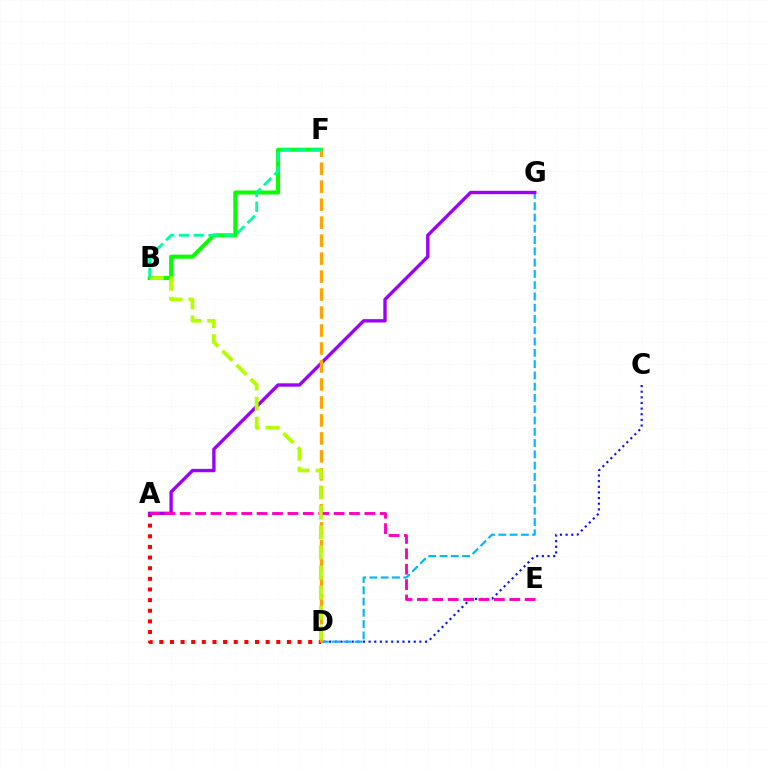{('A', 'D'): [{'color': '#ff0000', 'line_style': 'dotted', 'thickness': 2.89}], ('C', 'D'): [{'color': '#0010ff', 'line_style': 'dotted', 'thickness': 1.53}], ('D', 'G'): [{'color': '#00b5ff', 'line_style': 'dashed', 'thickness': 1.53}], ('B', 'F'): [{'color': '#08ff00', 'line_style': 'solid', 'thickness': 2.91}, {'color': '#00ff9d', 'line_style': 'dashed', 'thickness': 2.01}], ('A', 'G'): [{'color': '#9b00ff', 'line_style': 'solid', 'thickness': 2.42}], ('D', 'F'): [{'color': '#ffa500', 'line_style': 'dashed', 'thickness': 2.44}], ('A', 'E'): [{'color': '#ff00bd', 'line_style': 'dashed', 'thickness': 2.09}], ('B', 'D'): [{'color': '#b3ff00', 'line_style': 'dashed', 'thickness': 2.72}]}